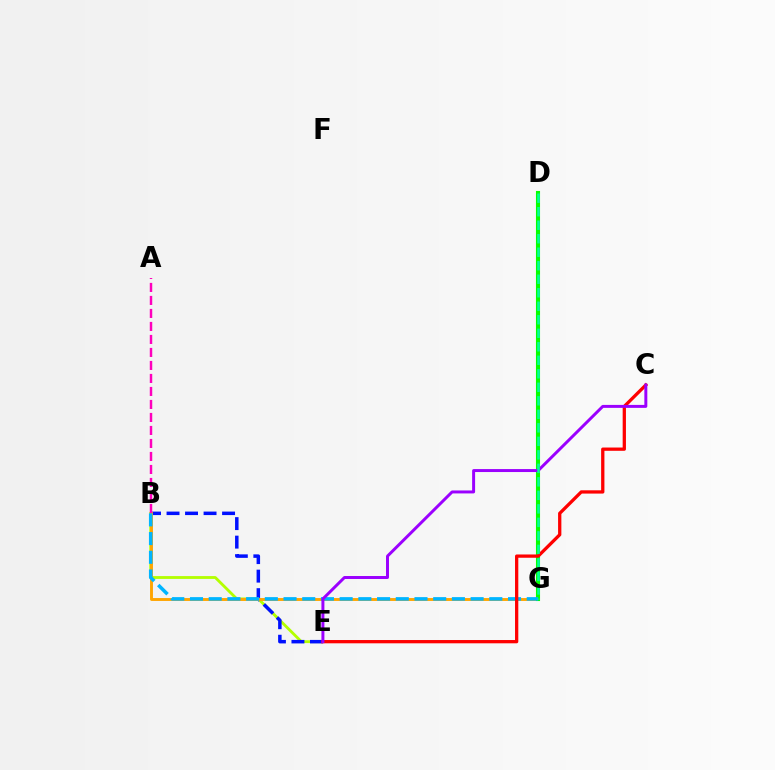{('B', 'E'): [{'color': '#b3ff00', 'line_style': 'solid', 'thickness': 2.04}, {'color': '#0010ff', 'line_style': 'dashed', 'thickness': 2.52}], ('B', 'G'): [{'color': '#ffa500', 'line_style': 'solid', 'thickness': 2.09}, {'color': '#00b5ff', 'line_style': 'dashed', 'thickness': 2.54}], ('D', 'G'): [{'color': '#08ff00', 'line_style': 'solid', 'thickness': 2.94}, {'color': '#00ff9d', 'line_style': 'dashed', 'thickness': 1.83}], ('A', 'B'): [{'color': '#ff00bd', 'line_style': 'dashed', 'thickness': 1.77}], ('C', 'E'): [{'color': '#ff0000', 'line_style': 'solid', 'thickness': 2.36}, {'color': '#9b00ff', 'line_style': 'solid', 'thickness': 2.13}]}